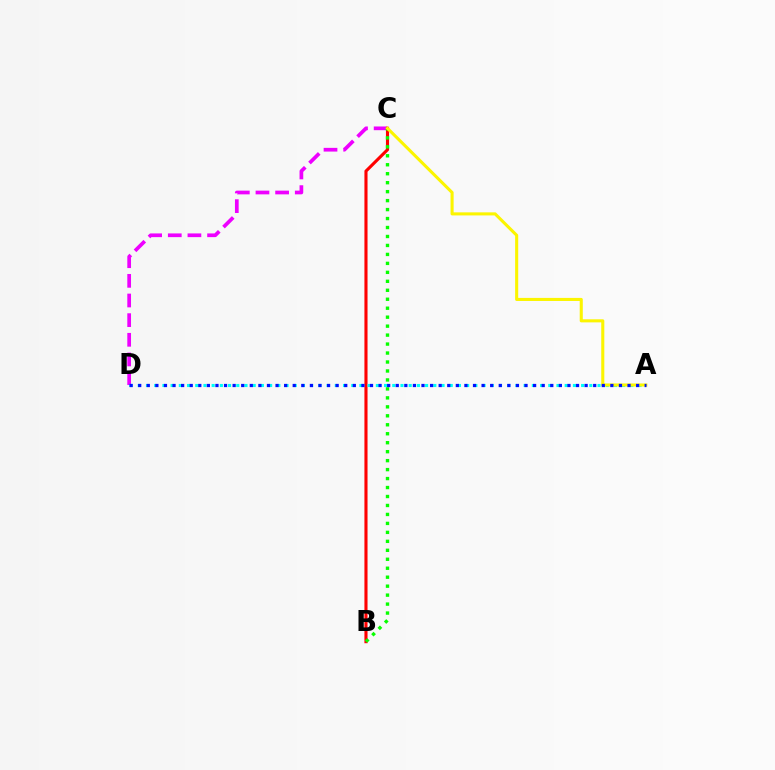{('C', 'D'): [{'color': '#ee00ff', 'line_style': 'dashed', 'thickness': 2.67}], ('B', 'C'): [{'color': '#ff0000', 'line_style': 'solid', 'thickness': 2.23}, {'color': '#08ff00', 'line_style': 'dotted', 'thickness': 2.44}], ('A', 'D'): [{'color': '#00fff6', 'line_style': 'dotted', 'thickness': 2.23}, {'color': '#0010ff', 'line_style': 'dotted', 'thickness': 2.33}], ('A', 'C'): [{'color': '#fcf500', 'line_style': 'solid', 'thickness': 2.22}]}